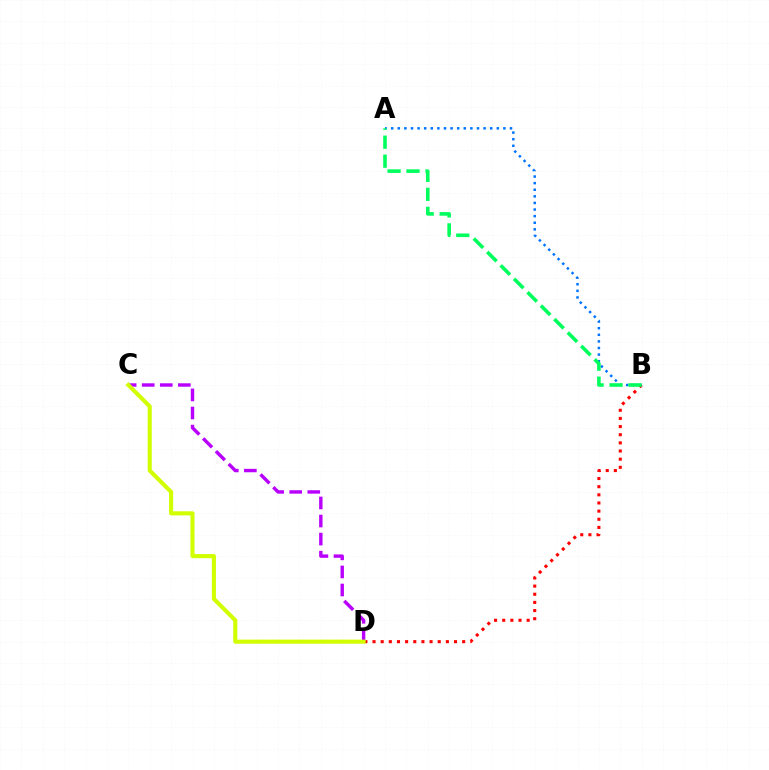{('B', 'D'): [{'color': '#ff0000', 'line_style': 'dotted', 'thickness': 2.21}], ('C', 'D'): [{'color': '#b900ff', 'line_style': 'dashed', 'thickness': 2.45}, {'color': '#d1ff00', 'line_style': 'solid', 'thickness': 2.95}], ('A', 'B'): [{'color': '#0074ff', 'line_style': 'dotted', 'thickness': 1.79}, {'color': '#00ff5c', 'line_style': 'dashed', 'thickness': 2.58}]}